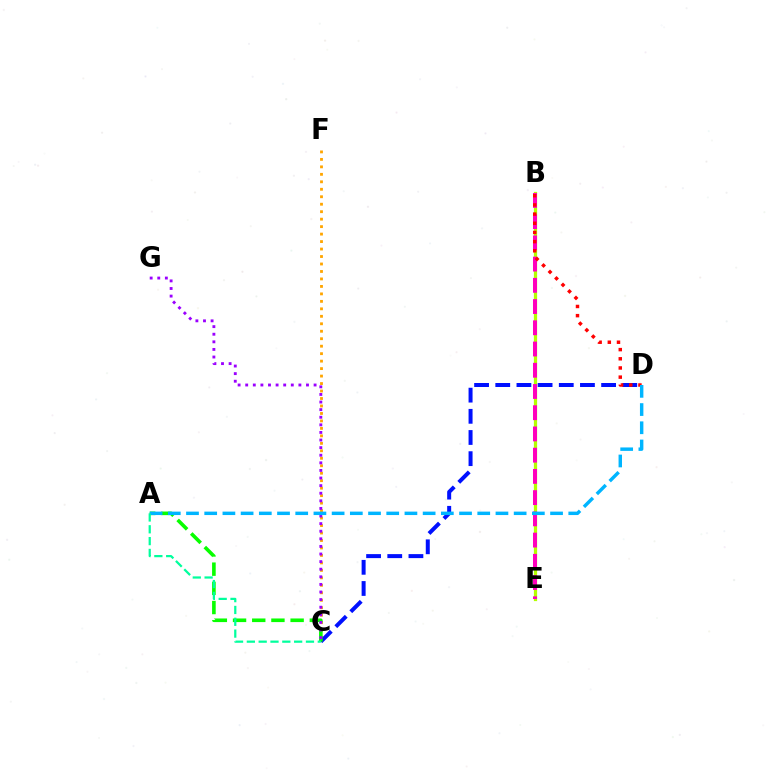{('B', 'E'): [{'color': '#b3ff00', 'line_style': 'solid', 'thickness': 2.33}, {'color': '#ff00bd', 'line_style': 'dashed', 'thickness': 2.88}], ('C', 'F'): [{'color': '#ffa500', 'line_style': 'dotted', 'thickness': 2.03}], ('C', 'D'): [{'color': '#0010ff', 'line_style': 'dashed', 'thickness': 2.88}], ('B', 'D'): [{'color': '#ff0000', 'line_style': 'dotted', 'thickness': 2.49}], ('A', 'C'): [{'color': '#08ff00', 'line_style': 'dashed', 'thickness': 2.61}, {'color': '#00ff9d', 'line_style': 'dashed', 'thickness': 1.61}], ('C', 'G'): [{'color': '#9b00ff', 'line_style': 'dotted', 'thickness': 2.06}], ('A', 'D'): [{'color': '#00b5ff', 'line_style': 'dashed', 'thickness': 2.47}]}